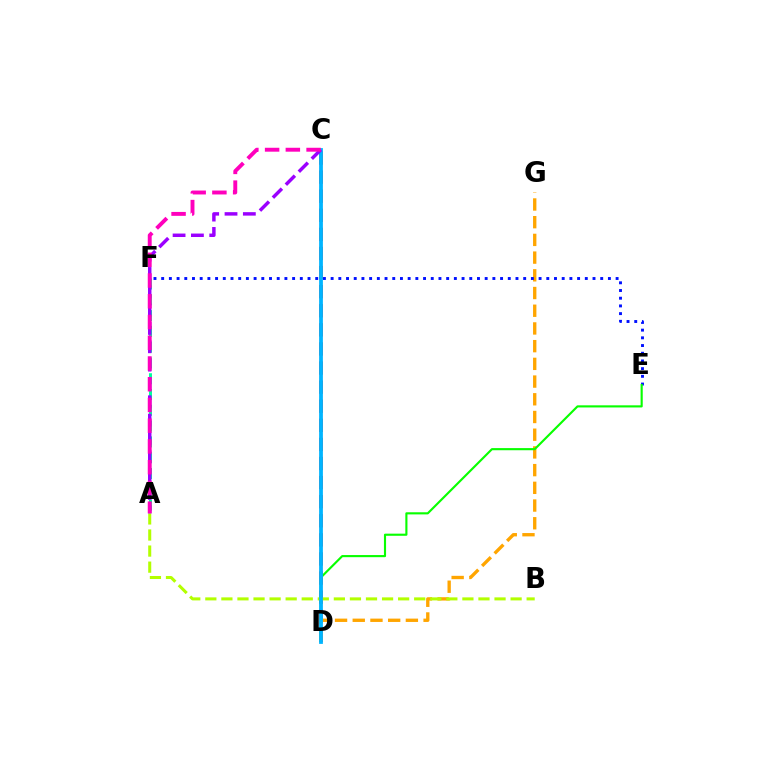{('C', 'D'): [{'color': '#ff0000', 'line_style': 'dashed', 'thickness': 2.59}, {'color': '#00b5ff', 'line_style': 'solid', 'thickness': 2.72}], ('D', 'G'): [{'color': '#ffa500', 'line_style': 'dashed', 'thickness': 2.41}], ('E', 'F'): [{'color': '#0010ff', 'line_style': 'dotted', 'thickness': 2.09}], ('D', 'E'): [{'color': '#08ff00', 'line_style': 'solid', 'thickness': 1.53}], ('A', 'B'): [{'color': '#b3ff00', 'line_style': 'dashed', 'thickness': 2.18}], ('A', 'F'): [{'color': '#00ff9d', 'line_style': 'dashed', 'thickness': 2.14}], ('A', 'C'): [{'color': '#9b00ff', 'line_style': 'dashed', 'thickness': 2.49}, {'color': '#ff00bd', 'line_style': 'dashed', 'thickness': 2.82}]}